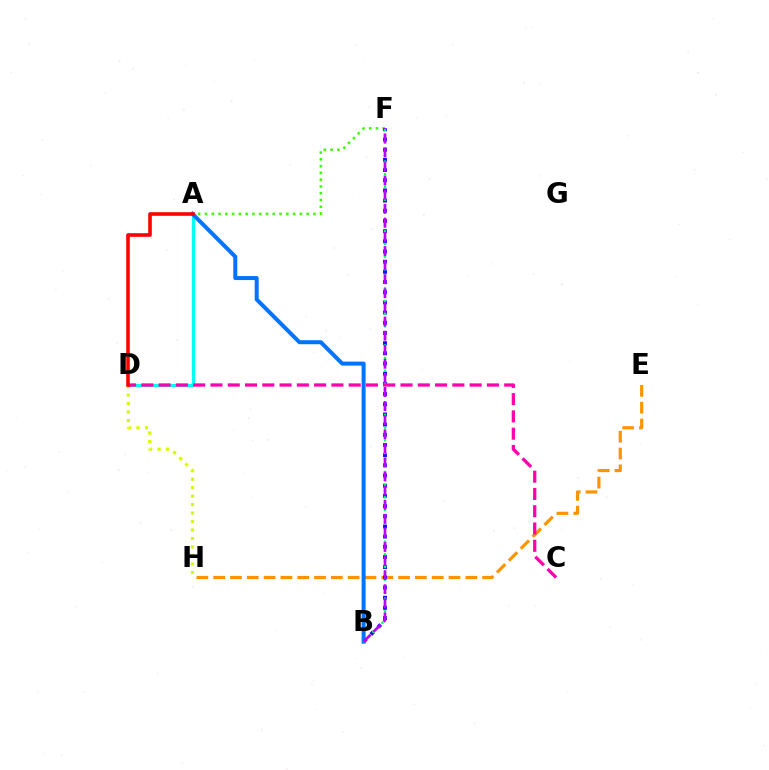{('A', 'D'): [{'color': '#00fff6', 'line_style': 'solid', 'thickness': 2.28}, {'color': '#ff0000', 'line_style': 'solid', 'thickness': 2.59}], ('D', 'H'): [{'color': '#d1ff00', 'line_style': 'dotted', 'thickness': 2.3}], ('E', 'H'): [{'color': '#ff9400', 'line_style': 'dashed', 'thickness': 2.28}], ('A', 'F'): [{'color': '#3dff00', 'line_style': 'dotted', 'thickness': 1.84}], ('B', 'F'): [{'color': '#2500ff', 'line_style': 'dotted', 'thickness': 2.77}, {'color': '#00ff5c', 'line_style': 'dotted', 'thickness': 1.72}, {'color': '#b900ff', 'line_style': 'dashed', 'thickness': 1.91}], ('A', 'B'): [{'color': '#0074ff', 'line_style': 'solid', 'thickness': 2.89}], ('C', 'D'): [{'color': '#ff00ac', 'line_style': 'dashed', 'thickness': 2.35}]}